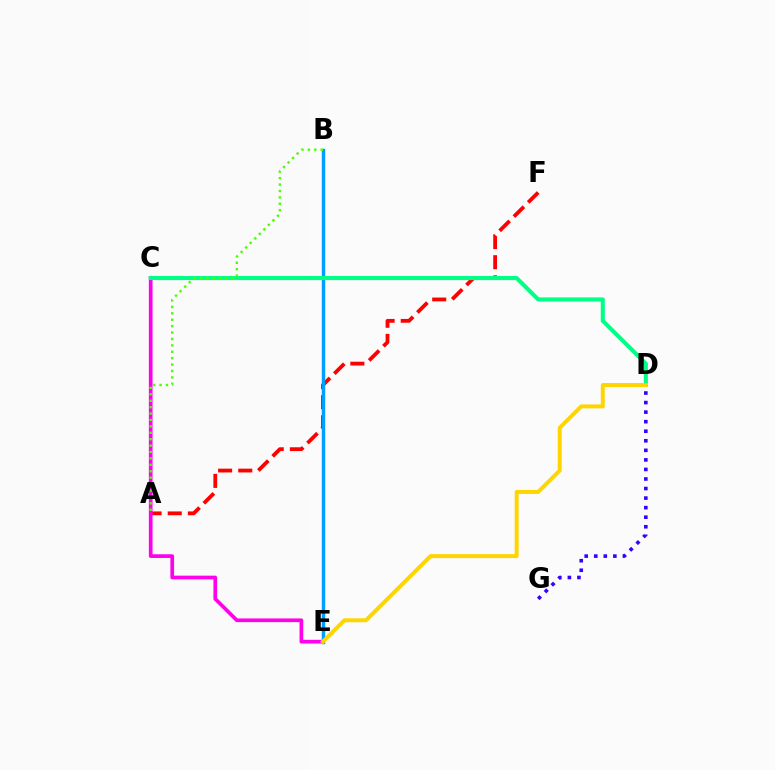{('A', 'F'): [{'color': '#ff0000', 'line_style': 'dashed', 'thickness': 2.74}], ('C', 'E'): [{'color': '#ff00ed', 'line_style': 'solid', 'thickness': 2.66}], ('B', 'E'): [{'color': '#009eff', 'line_style': 'solid', 'thickness': 2.47}], ('C', 'D'): [{'color': '#00ff86', 'line_style': 'solid', 'thickness': 2.93}], ('D', 'G'): [{'color': '#3700ff', 'line_style': 'dotted', 'thickness': 2.6}], ('D', 'E'): [{'color': '#ffd500', 'line_style': 'solid', 'thickness': 2.85}], ('A', 'B'): [{'color': '#4fff00', 'line_style': 'dotted', 'thickness': 1.74}]}